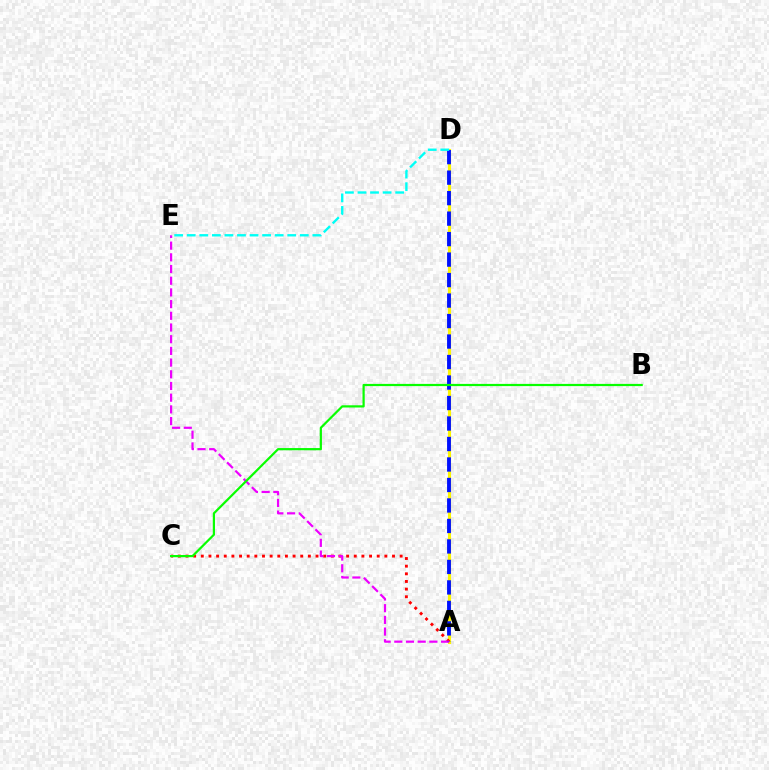{('A', 'D'): [{'color': '#fcf500', 'line_style': 'solid', 'thickness': 2.25}, {'color': '#0010ff', 'line_style': 'dashed', 'thickness': 2.78}], ('A', 'C'): [{'color': '#ff0000', 'line_style': 'dotted', 'thickness': 2.08}], ('A', 'E'): [{'color': '#ee00ff', 'line_style': 'dashed', 'thickness': 1.59}], ('D', 'E'): [{'color': '#00fff6', 'line_style': 'dashed', 'thickness': 1.71}], ('B', 'C'): [{'color': '#08ff00', 'line_style': 'solid', 'thickness': 1.59}]}